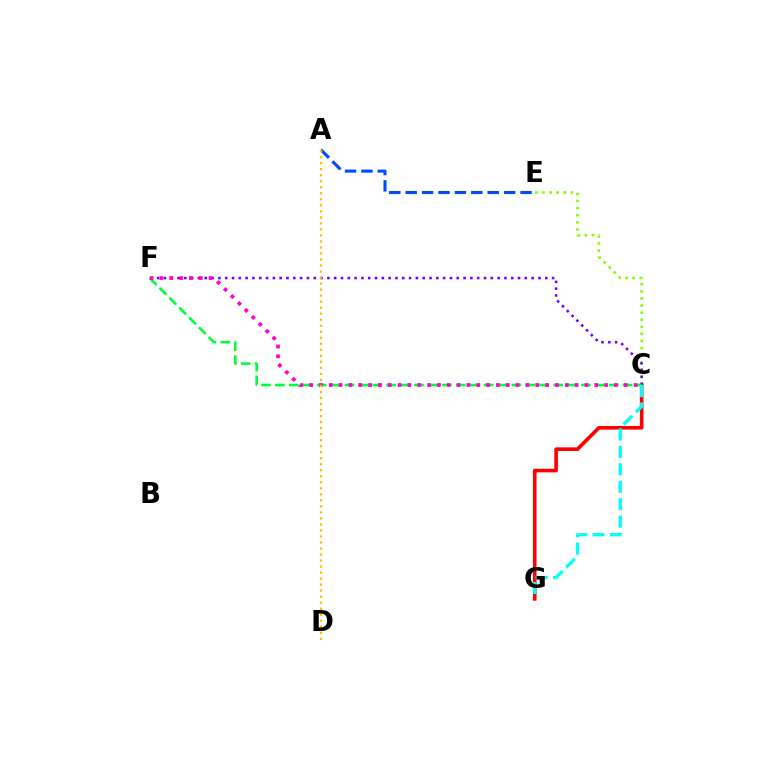{('C', 'G'): [{'color': '#ff0000', 'line_style': 'solid', 'thickness': 2.61}, {'color': '#00fff6', 'line_style': 'dashed', 'thickness': 2.37}], ('C', 'E'): [{'color': '#84ff00', 'line_style': 'dotted', 'thickness': 1.93}], ('C', 'F'): [{'color': '#7200ff', 'line_style': 'dotted', 'thickness': 1.85}, {'color': '#00ff39', 'line_style': 'dashed', 'thickness': 1.89}, {'color': '#ff00cf', 'line_style': 'dotted', 'thickness': 2.67}], ('A', 'E'): [{'color': '#004bff', 'line_style': 'dashed', 'thickness': 2.23}], ('A', 'D'): [{'color': '#ffbd00', 'line_style': 'dotted', 'thickness': 1.64}]}